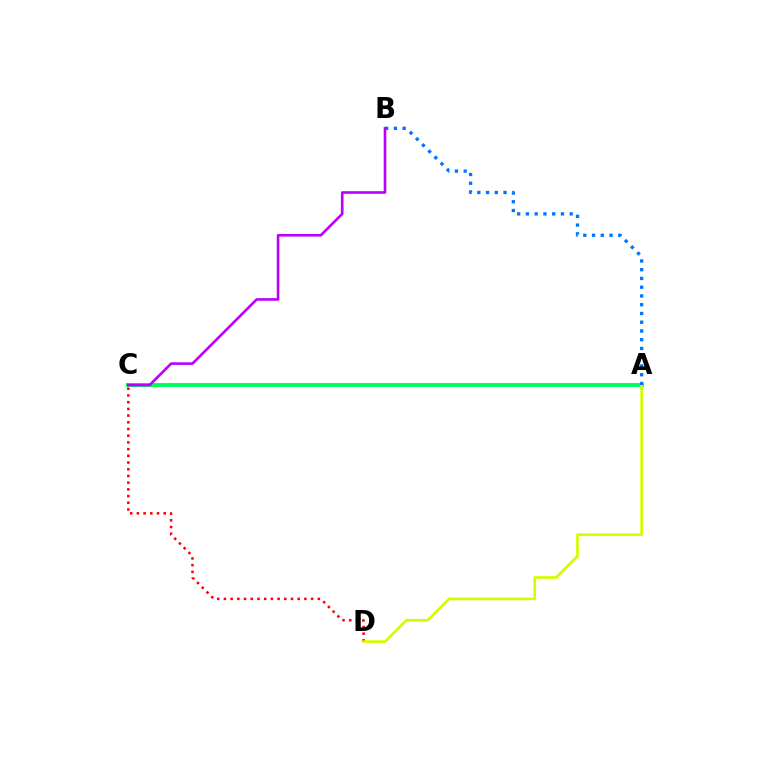{('A', 'C'): [{'color': '#00ff5c', 'line_style': 'solid', 'thickness': 2.83}], ('C', 'D'): [{'color': '#ff0000', 'line_style': 'dotted', 'thickness': 1.82}], ('A', 'D'): [{'color': '#d1ff00', 'line_style': 'solid', 'thickness': 1.96}], ('A', 'B'): [{'color': '#0074ff', 'line_style': 'dotted', 'thickness': 2.38}], ('B', 'C'): [{'color': '#b900ff', 'line_style': 'solid', 'thickness': 1.89}]}